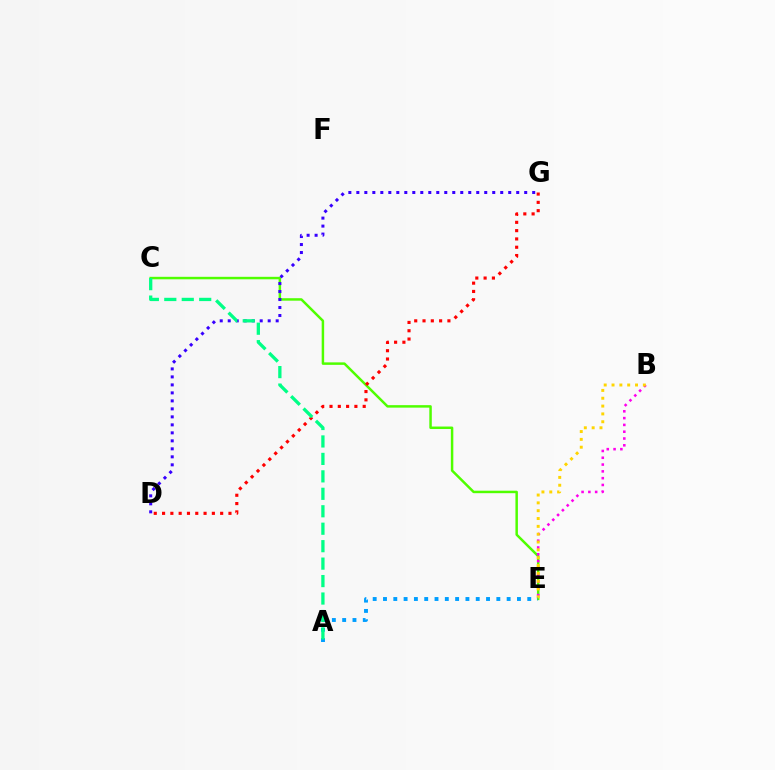{('C', 'E'): [{'color': '#4fff00', 'line_style': 'solid', 'thickness': 1.79}], ('B', 'E'): [{'color': '#ff00ed', 'line_style': 'dotted', 'thickness': 1.85}, {'color': '#ffd500', 'line_style': 'dotted', 'thickness': 2.13}], ('D', 'G'): [{'color': '#3700ff', 'line_style': 'dotted', 'thickness': 2.17}, {'color': '#ff0000', 'line_style': 'dotted', 'thickness': 2.26}], ('A', 'E'): [{'color': '#009eff', 'line_style': 'dotted', 'thickness': 2.8}], ('A', 'C'): [{'color': '#00ff86', 'line_style': 'dashed', 'thickness': 2.37}]}